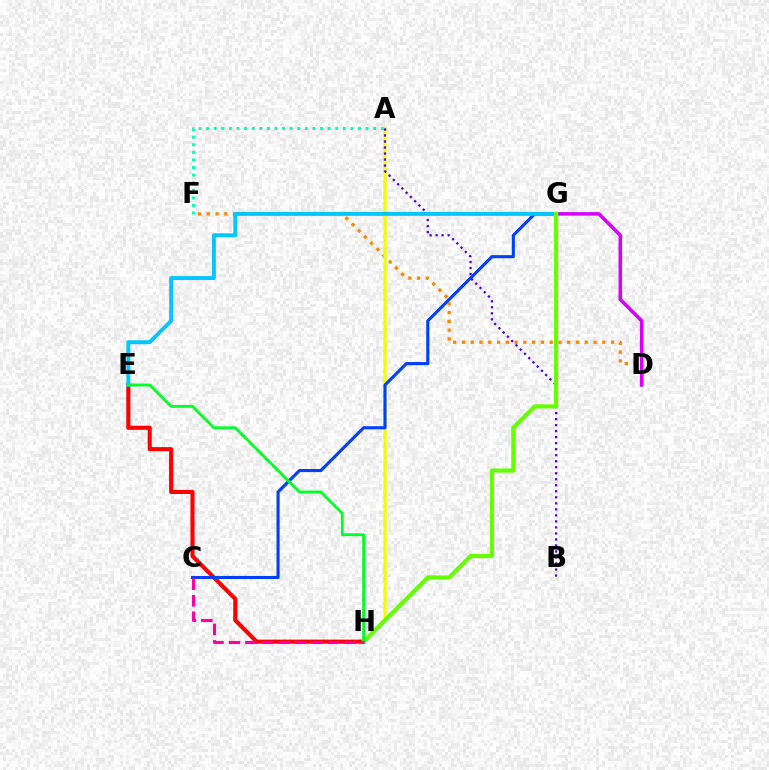{('D', 'F'): [{'color': '#ff8800', 'line_style': 'dotted', 'thickness': 2.38}], ('E', 'H'): [{'color': '#ff0000', 'line_style': 'solid', 'thickness': 2.94}, {'color': '#00ff27', 'line_style': 'solid', 'thickness': 2.03}], ('A', 'H'): [{'color': '#eeff00', 'line_style': 'solid', 'thickness': 2.25}], ('A', 'F'): [{'color': '#00ffaf', 'line_style': 'dotted', 'thickness': 2.06}], ('A', 'B'): [{'color': '#4f00ff', 'line_style': 'dotted', 'thickness': 1.63}], ('D', 'G'): [{'color': '#d600ff', 'line_style': 'solid', 'thickness': 2.55}], ('C', 'G'): [{'color': '#003fff', 'line_style': 'solid', 'thickness': 2.23}], ('E', 'G'): [{'color': '#00c7ff', 'line_style': 'solid', 'thickness': 2.82}], ('G', 'H'): [{'color': '#66ff00', 'line_style': 'solid', 'thickness': 2.99}], ('C', 'H'): [{'color': '#ff00a0', 'line_style': 'dashed', 'thickness': 2.25}]}